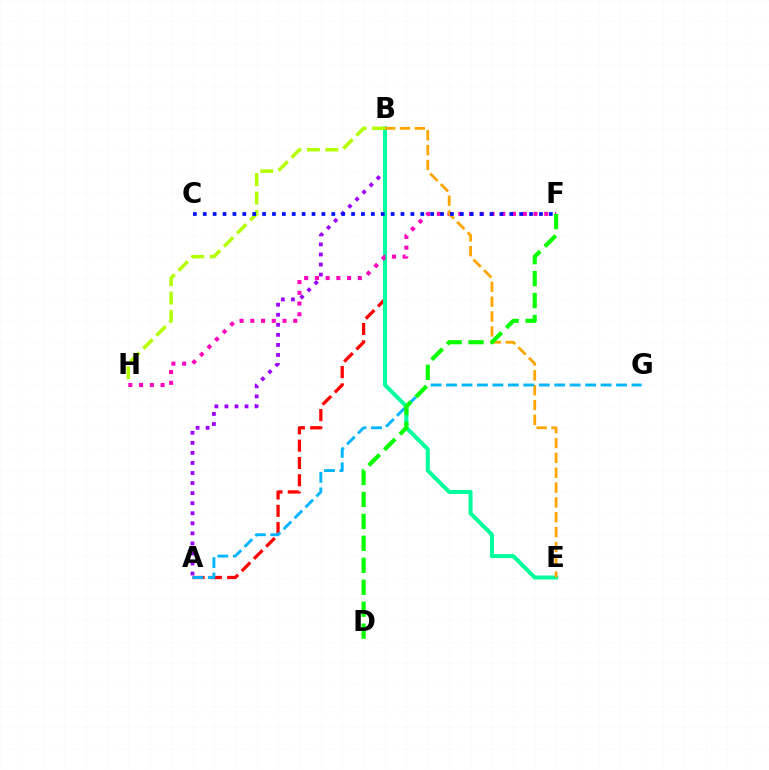{('A', 'B'): [{'color': '#ff0000', 'line_style': 'dashed', 'thickness': 2.35}, {'color': '#9b00ff', 'line_style': 'dotted', 'thickness': 2.73}], ('B', 'E'): [{'color': '#00ff9d', 'line_style': 'solid', 'thickness': 2.9}, {'color': '#ffa500', 'line_style': 'dashed', 'thickness': 2.02}], ('F', 'H'): [{'color': '#ff00bd', 'line_style': 'dotted', 'thickness': 2.92}], ('A', 'G'): [{'color': '#00b5ff', 'line_style': 'dashed', 'thickness': 2.1}], ('B', 'H'): [{'color': '#b3ff00', 'line_style': 'dashed', 'thickness': 2.51}], ('C', 'F'): [{'color': '#0010ff', 'line_style': 'dotted', 'thickness': 2.69}], ('D', 'F'): [{'color': '#08ff00', 'line_style': 'dashed', 'thickness': 2.98}]}